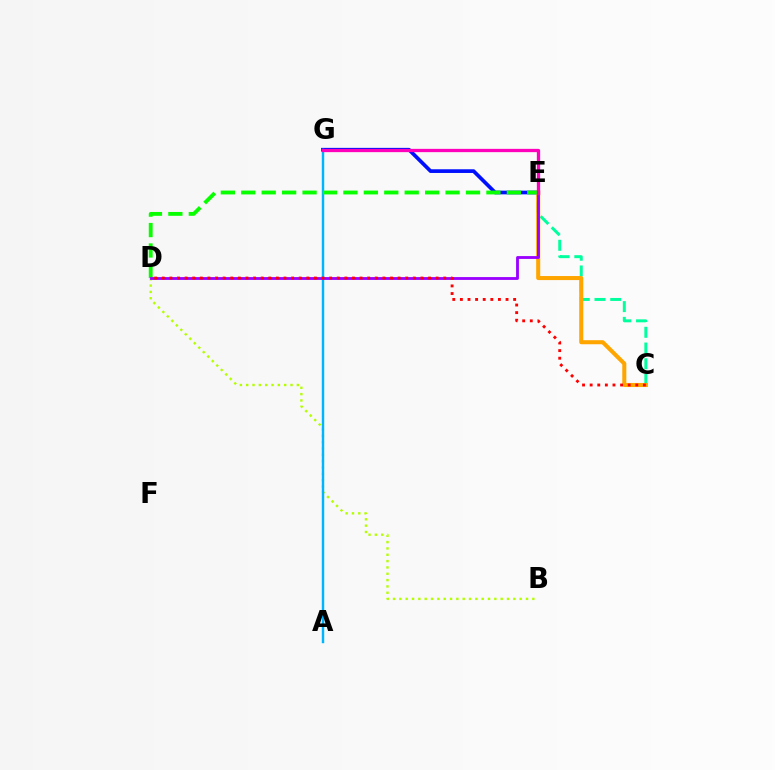{('B', 'D'): [{'color': '#b3ff00', 'line_style': 'dotted', 'thickness': 1.72}], ('E', 'G'): [{'color': '#0010ff', 'line_style': 'solid', 'thickness': 2.66}, {'color': '#ff00bd', 'line_style': 'solid', 'thickness': 2.37}], ('A', 'G'): [{'color': '#00b5ff', 'line_style': 'solid', 'thickness': 1.75}], ('C', 'E'): [{'color': '#00ff9d', 'line_style': 'dashed', 'thickness': 2.14}, {'color': '#ffa500', 'line_style': 'solid', 'thickness': 2.92}], ('D', 'E'): [{'color': '#08ff00', 'line_style': 'dashed', 'thickness': 2.78}, {'color': '#9b00ff', 'line_style': 'solid', 'thickness': 2.05}], ('C', 'D'): [{'color': '#ff0000', 'line_style': 'dotted', 'thickness': 2.07}]}